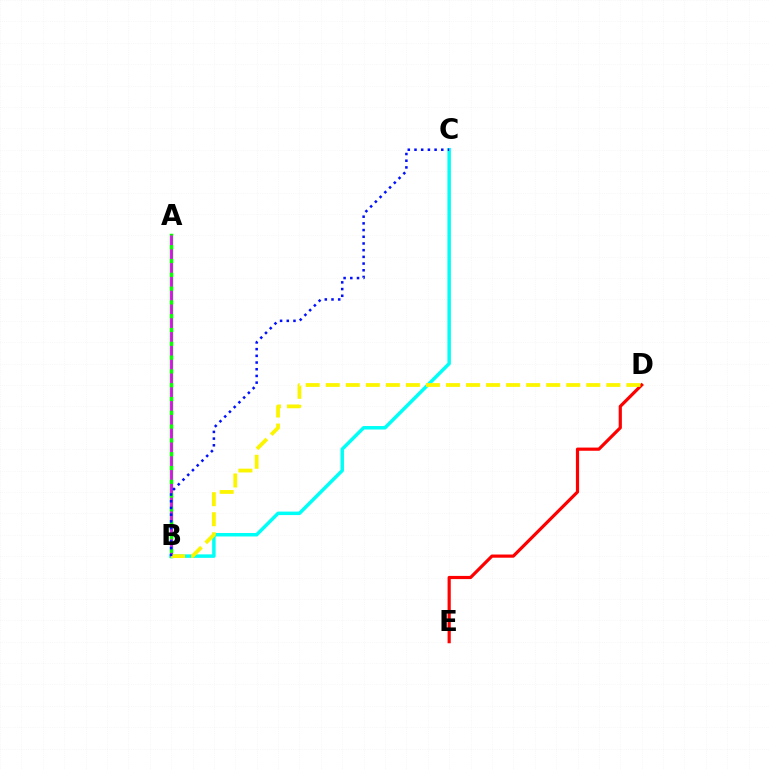{('A', 'B'): [{'color': '#08ff00', 'line_style': 'solid', 'thickness': 2.51}, {'color': '#ee00ff', 'line_style': 'dashed', 'thickness': 1.87}], ('B', 'C'): [{'color': '#00fff6', 'line_style': 'solid', 'thickness': 2.51}, {'color': '#0010ff', 'line_style': 'dotted', 'thickness': 1.82}], ('D', 'E'): [{'color': '#ff0000', 'line_style': 'solid', 'thickness': 2.29}], ('B', 'D'): [{'color': '#fcf500', 'line_style': 'dashed', 'thickness': 2.72}]}